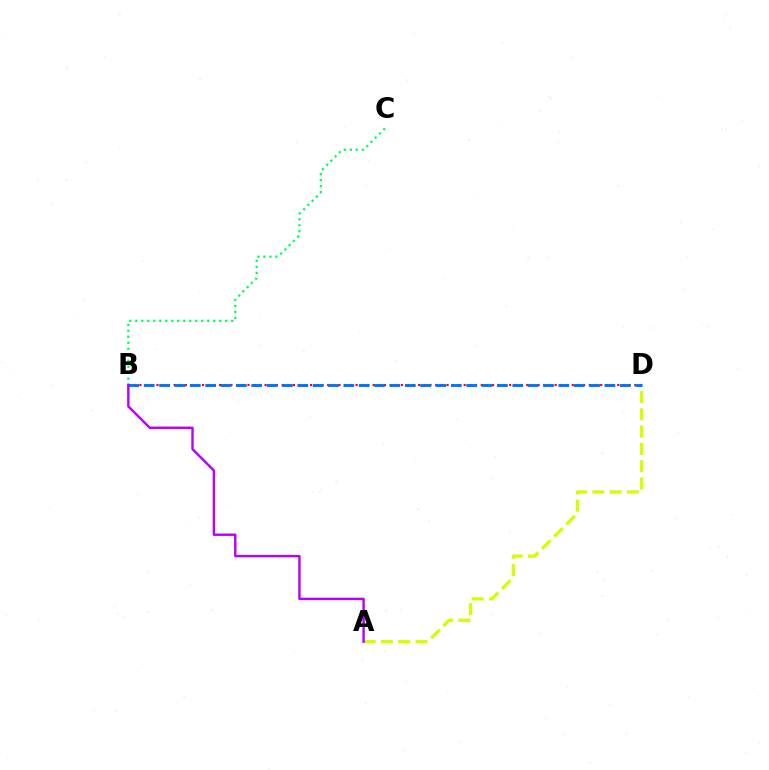{('B', 'D'): [{'color': '#ff0000', 'line_style': 'dotted', 'thickness': 1.55}, {'color': '#0074ff', 'line_style': 'dashed', 'thickness': 2.09}], ('A', 'D'): [{'color': '#d1ff00', 'line_style': 'dashed', 'thickness': 2.35}], ('B', 'C'): [{'color': '#00ff5c', 'line_style': 'dotted', 'thickness': 1.63}], ('A', 'B'): [{'color': '#b900ff', 'line_style': 'solid', 'thickness': 1.74}]}